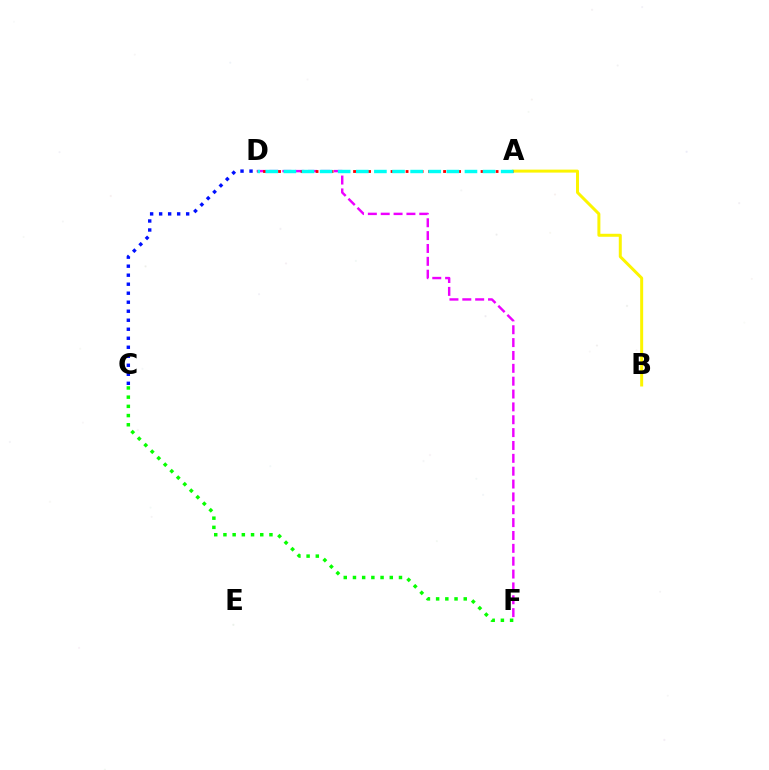{('A', 'B'): [{'color': '#fcf500', 'line_style': 'solid', 'thickness': 2.15}], ('D', 'F'): [{'color': '#ee00ff', 'line_style': 'dashed', 'thickness': 1.75}], ('A', 'D'): [{'color': '#ff0000', 'line_style': 'dotted', 'thickness': 2.04}, {'color': '#00fff6', 'line_style': 'dashed', 'thickness': 2.46}], ('C', 'F'): [{'color': '#08ff00', 'line_style': 'dotted', 'thickness': 2.5}], ('C', 'D'): [{'color': '#0010ff', 'line_style': 'dotted', 'thickness': 2.45}]}